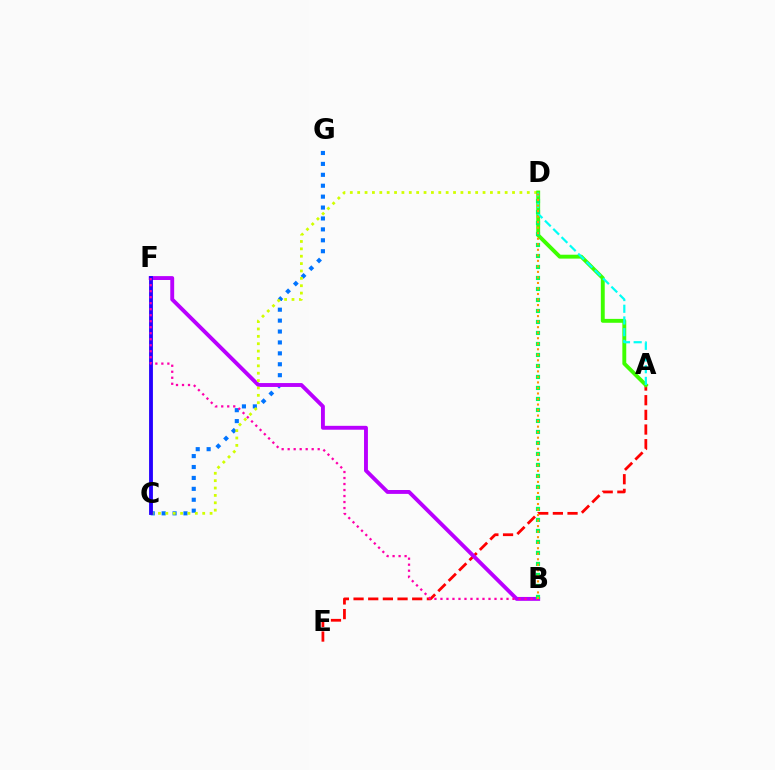{('A', 'E'): [{'color': '#ff0000', 'line_style': 'dashed', 'thickness': 1.99}], ('C', 'G'): [{'color': '#0074ff', 'line_style': 'dotted', 'thickness': 2.97}], ('B', 'F'): [{'color': '#b900ff', 'line_style': 'solid', 'thickness': 2.8}, {'color': '#ff00ac', 'line_style': 'dotted', 'thickness': 1.63}], ('C', 'D'): [{'color': '#d1ff00', 'line_style': 'dotted', 'thickness': 2.0}], ('A', 'D'): [{'color': '#3dff00', 'line_style': 'solid', 'thickness': 2.8}, {'color': '#00fff6', 'line_style': 'dashed', 'thickness': 1.59}], ('C', 'F'): [{'color': '#2500ff', 'line_style': 'solid', 'thickness': 2.76}], ('B', 'D'): [{'color': '#00ff5c', 'line_style': 'dotted', 'thickness': 2.99}, {'color': '#ff9400', 'line_style': 'dotted', 'thickness': 1.5}]}